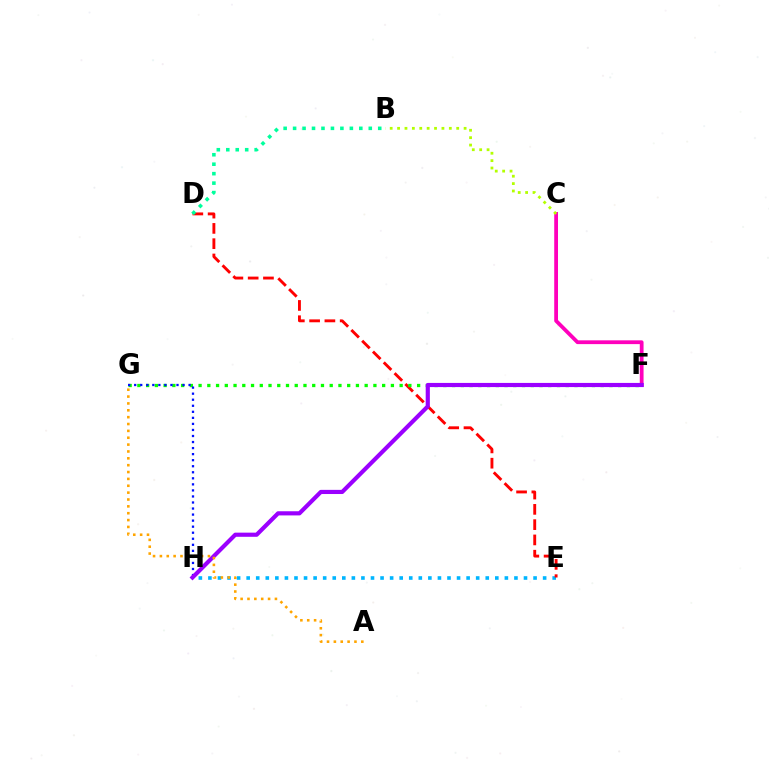{('C', 'F'): [{'color': '#ff00bd', 'line_style': 'solid', 'thickness': 2.73}], ('E', 'H'): [{'color': '#00b5ff', 'line_style': 'dotted', 'thickness': 2.6}], ('D', 'E'): [{'color': '#ff0000', 'line_style': 'dashed', 'thickness': 2.08}], ('B', 'D'): [{'color': '#00ff9d', 'line_style': 'dotted', 'thickness': 2.57}], ('B', 'C'): [{'color': '#b3ff00', 'line_style': 'dotted', 'thickness': 2.01}], ('F', 'G'): [{'color': '#08ff00', 'line_style': 'dotted', 'thickness': 2.38}], ('G', 'H'): [{'color': '#0010ff', 'line_style': 'dotted', 'thickness': 1.64}], ('F', 'H'): [{'color': '#9b00ff', 'line_style': 'solid', 'thickness': 2.99}], ('A', 'G'): [{'color': '#ffa500', 'line_style': 'dotted', 'thickness': 1.86}]}